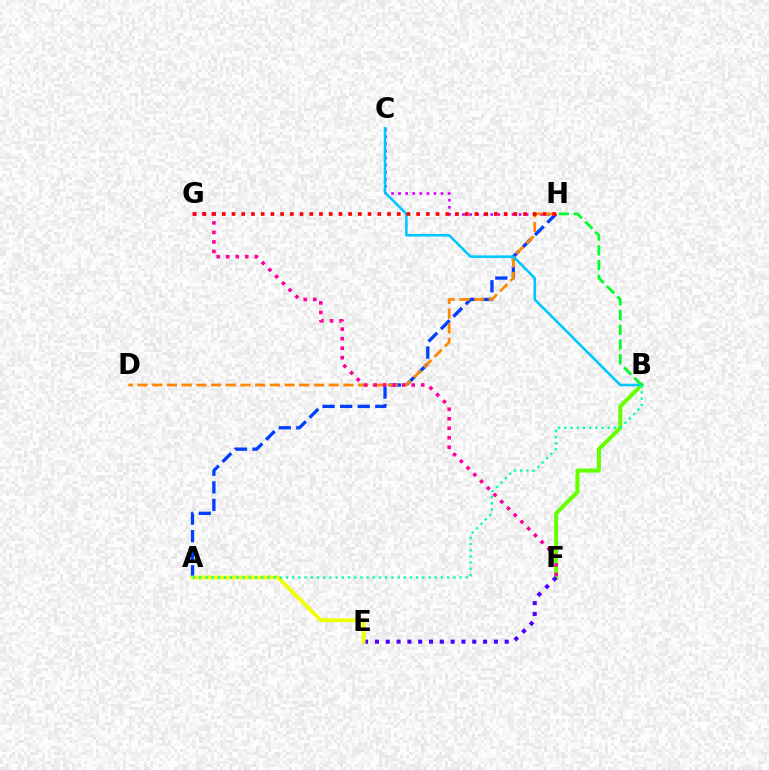{('A', 'H'): [{'color': '#003fff', 'line_style': 'dashed', 'thickness': 2.39}], ('B', 'F'): [{'color': '#66ff00', 'line_style': 'solid', 'thickness': 2.9}], ('C', 'H'): [{'color': '#d600ff', 'line_style': 'dotted', 'thickness': 1.92}], ('D', 'H'): [{'color': '#ff8800', 'line_style': 'dashed', 'thickness': 2.0}], ('B', 'C'): [{'color': '#00c7ff', 'line_style': 'solid', 'thickness': 1.84}], ('F', 'G'): [{'color': '#ff00a0', 'line_style': 'dotted', 'thickness': 2.59}], ('B', 'H'): [{'color': '#00ff27', 'line_style': 'dashed', 'thickness': 2.0}], ('E', 'F'): [{'color': '#4f00ff', 'line_style': 'dotted', 'thickness': 2.94}], ('A', 'E'): [{'color': '#eeff00', 'line_style': 'solid', 'thickness': 2.72}], ('G', 'H'): [{'color': '#ff0000', 'line_style': 'dotted', 'thickness': 2.64}], ('A', 'B'): [{'color': '#00ffaf', 'line_style': 'dotted', 'thickness': 1.68}]}